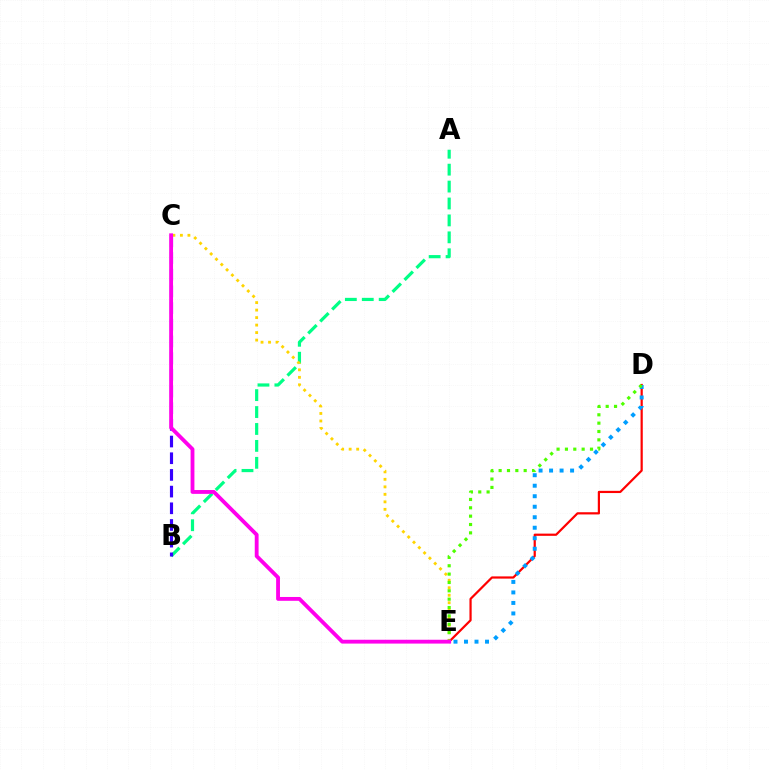{('A', 'B'): [{'color': '#00ff86', 'line_style': 'dashed', 'thickness': 2.3}], ('C', 'E'): [{'color': '#ffd500', 'line_style': 'dotted', 'thickness': 2.04}, {'color': '#ff00ed', 'line_style': 'solid', 'thickness': 2.76}], ('B', 'C'): [{'color': '#3700ff', 'line_style': 'dashed', 'thickness': 2.27}], ('D', 'E'): [{'color': '#ff0000', 'line_style': 'solid', 'thickness': 1.59}, {'color': '#009eff', 'line_style': 'dotted', 'thickness': 2.85}, {'color': '#4fff00', 'line_style': 'dotted', 'thickness': 2.27}]}